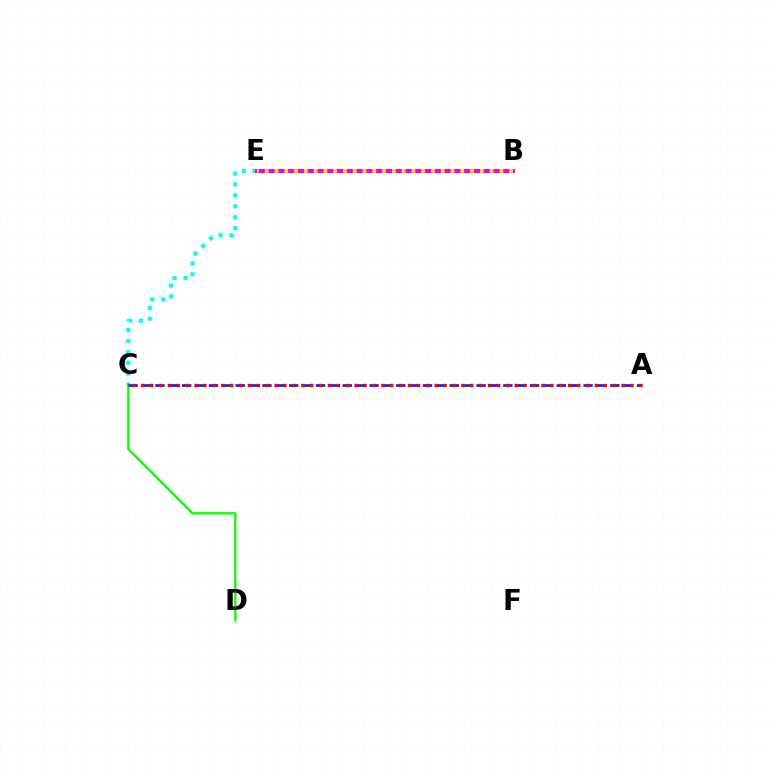{('C', 'E'): [{'color': '#00fff6', 'line_style': 'dotted', 'thickness': 2.96}], ('C', 'D'): [{'color': '#08ff00', 'line_style': 'solid', 'thickness': 1.67}], ('A', 'C'): [{'color': '#0010ff', 'line_style': 'dashed', 'thickness': 1.82}, {'color': '#ff0000', 'line_style': 'dotted', 'thickness': 2.42}], ('B', 'E'): [{'color': '#ee00ff', 'line_style': 'solid', 'thickness': 2.91}, {'color': '#fcf500', 'line_style': 'dotted', 'thickness': 2.66}]}